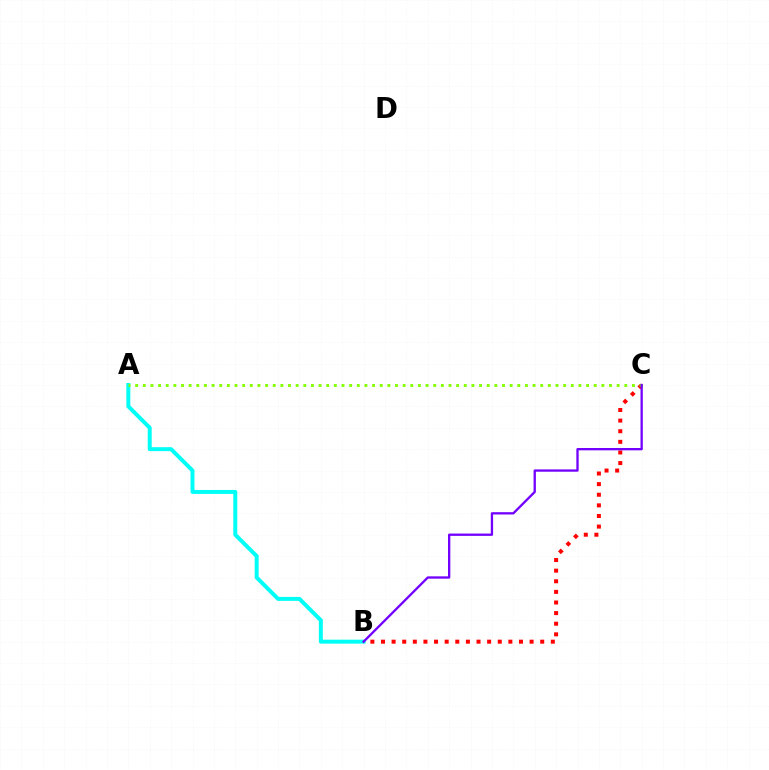{('A', 'B'): [{'color': '#00fff6', 'line_style': 'solid', 'thickness': 2.86}], ('B', 'C'): [{'color': '#ff0000', 'line_style': 'dotted', 'thickness': 2.88}, {'color': '#7200ff', 'line_style': 'solid', 'thickness': 1.66}], ('A', 'C'): [{'color': '#84ff00', 'line_style': 'dotted', 'thickness': 2.08}]}